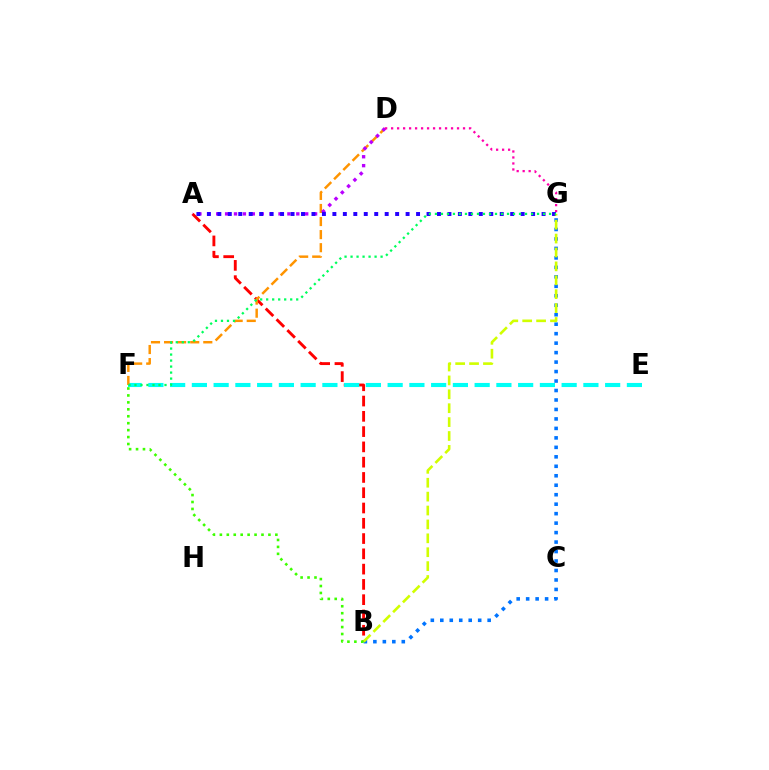{('A', 'B'): [{'color': '#ff0000', 'line_style': 'dashed', 'thickness': 2.08}], ('E', 'F'): [{'color': '#00fff6', 'line_style': 'dashed', 'thickness': 2.95}], ('D', 'F'): [{'color': '#ff9400', 'line_style': 'dashed', 'thickness': 1.78}], ('A', 'D'): [{'color': '#b900ff', 'line_style': 'dotted', 'thickness': 2.42}], ('B', 'G'): [{'color': '#0074ff', 'line_style': 'dotted', 'thickness': 2.57}, {'color': '#d1ff00', 'line_style': 'dashed', 'thickness': 1.89}], ('D', 'G'): [{'color': '#ff00ac', 'line_style': 'dotted', 'thickness': 1.63}], ('A', 'G'): [{'color': '#2500ff', 'line_style': 'dotted', 'thickness': 2.84}], ('B', 'F'): [{'color': '#3dff00', 'line_style': 'dotted', 'thickness': 1.88}], ('F', 'G'): [{'color': '#00ff5c', 'line_style': 'dotted', 'thickness': 1.63}]}